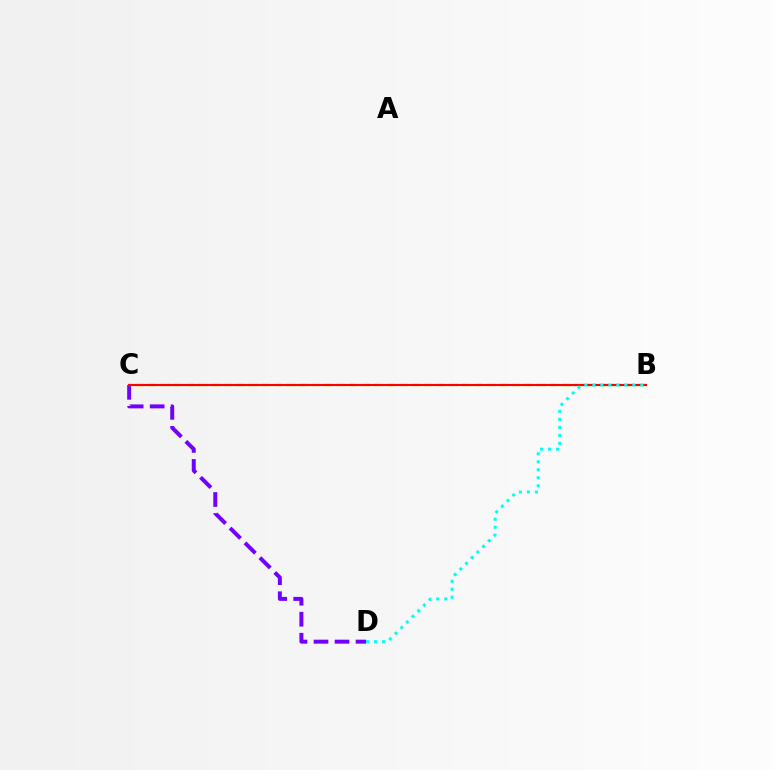{('C', 'D'): [{'color': '#7200ff', 'line_style': 'dashed', 'thickness': 2.86}], ('B', 'C'): [{'color': '#84ff00', 'line_style': 'dashed', 'thickness': 1.7}, {'color': '#ff0000', 'line_style': 'solid', 'thickness': 1.53}], ('B', 'D'): [{'color': '#00fff6', 'line_style': 'dotted', 'thickness': 2.17}]}